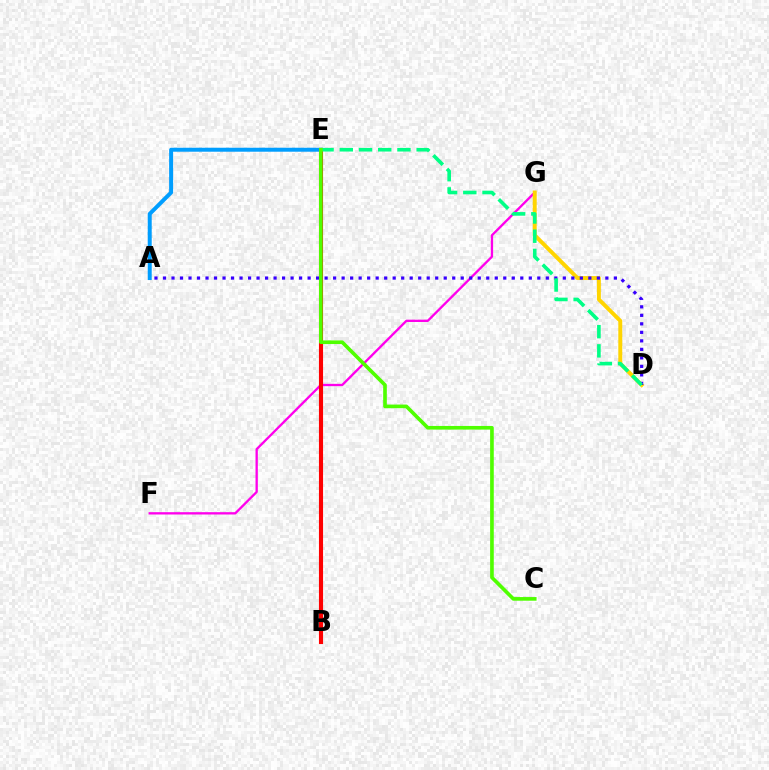{('F', 'G'): [{'color': '#ff00ed', 'line_style': 'solid', 'thickness': 1.67}], ('D', 'G'): [{'color': '#ffd500', 'line_style': 'solid', 'thickness': 2.84}], ('A', 'D'): [{'color': '#3700ff', 'line_style': 'dotted', 'thickness': 2.31}], ('A', 'E'): [{'color': '#009eff', 'line_style': 'solid', 'thickness': 2.86}], ('B', 'E'): [{'color': '#ff0000', 'line_style': 'solid', 'thickness': 2.96}], ('D', 'E'): [{'color': '#00ff86', 'line_style': 'dashed', 'thickness': 2.61}], ('C', 'E'): [{'color': '#4fff00', 'line_style': 'solid', 'thickness': 2.63}]}